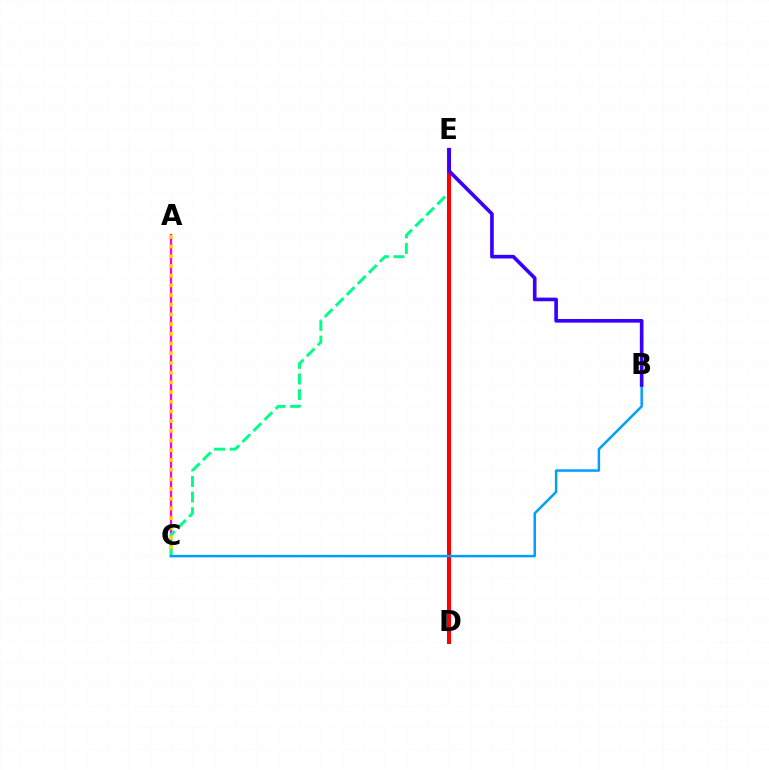{('A', 'C'): [{'color': '#ff00ed', 'line_style': 'solid', 'thickness': 1.64}, {'color': '#ffd500', 'line_style': 'dotted', 'thickness': 2.64}], ('C', 'E'): [{'color': '#00ff86', 'line_style': 'dashed', 'thickness': 2.12}], ('D', 'E'): [{'color': '#4fff00', 'line_style': 'dashed', 'thickness': 1.98}, {'color': '#ff0000', 'line_style': 'solid', 'thickness': 2.92}], ('B', 'C'): [{'color': '#009eff', 'line_style': 'solid', 'thickness': 1.79}], ('B', 'E'): [{'color': '#3700ff', 'line_style': 'solid', 'thickness': 2.62}]}